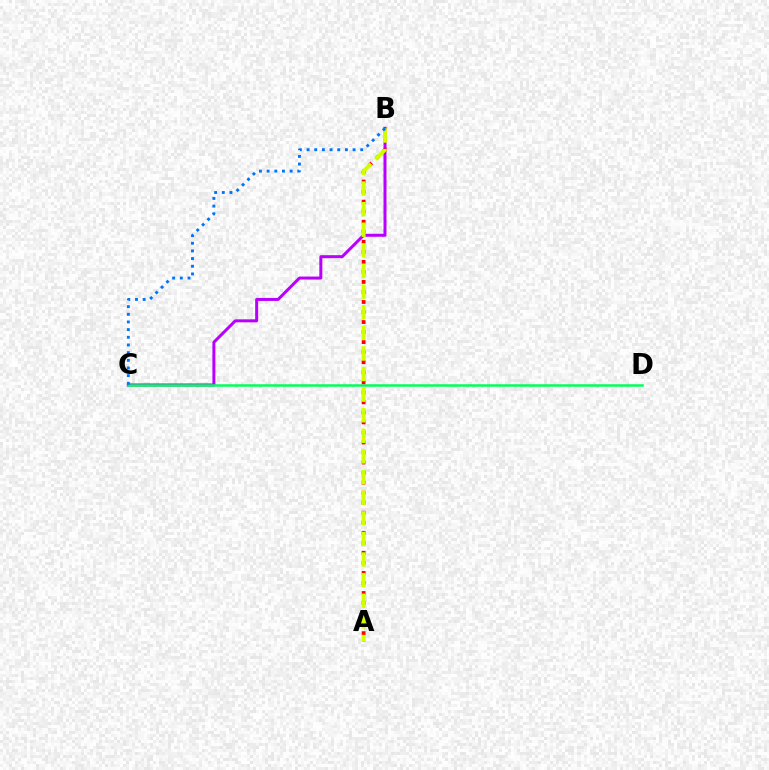{('B', 'C'): [{'color': '#b900ff', 'line_style': 'solid', 'thickness': 2.16}, {'color': '#0074ff', 'line_style': 'dotted', 'thickness': 2.08}], ('C', 'D'): [{'color': '#00ff5c', 'line_style': 'solid', 'thickness': 1.8}], ('A', 'B'): [{'color': '#ff0000', 'line_style': 'dotted', 'thickness': 2.73}, {'color': '#d1ff00', 'line_style': 'dashed', 'thickness': 2.8}]}